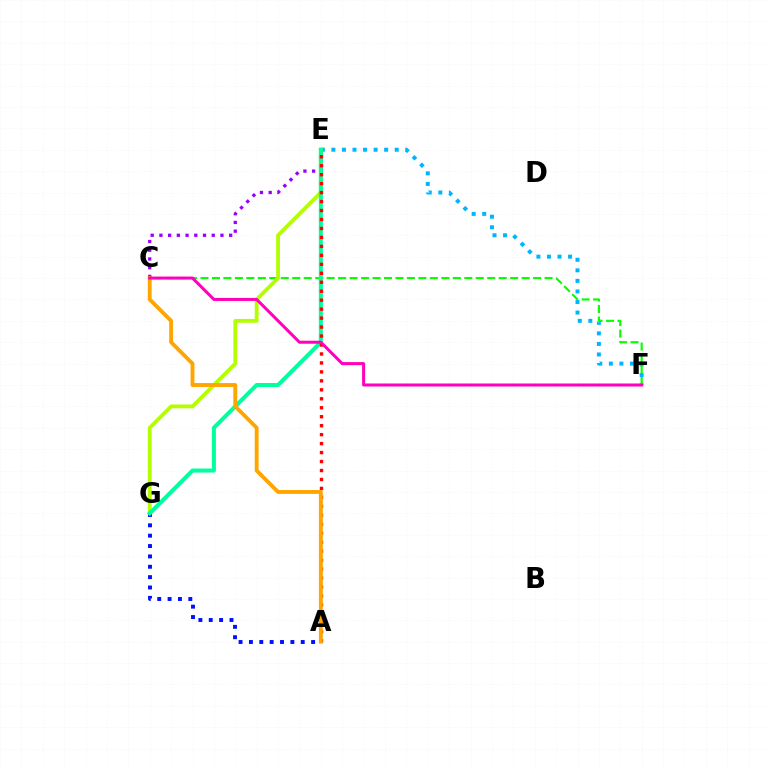{('E', 'F'): [{'color': '#00b5ff', 'line_style': 'dotted', 'thickness': 2.87}], ('C', 'F'): [{'color': '#08ff00', 'line_style': 'dashed', 'thickness': 1.56}, {'color': '#ff00bd', 'line_style': 'solid', 'thickness': 2.17}], ('E', 'G'): [{'color': '#b3ff00', 'line_style': 'solid', 'thickness': 2.74}, {'color': '#00ff9d', 'line_style': 'solid', 'thickness': 2.9}], ('A', 'G'): [{'color': '#0010ff', 'line_style': 'dotted', 'thickness': 2.82}], ('C', 'E'): [{'color': '#9b00ff', 'line_style': 'dotted', 'thickness': 2.37}], ('A', 'E'): [{'color': '#ff0000', 'line_style': 'dotted', 'thickness': 2.44}], ('A', 'C'): [{'color': '#ffa500', 'line_style': 'solid', 'thickness': 2.79}]}